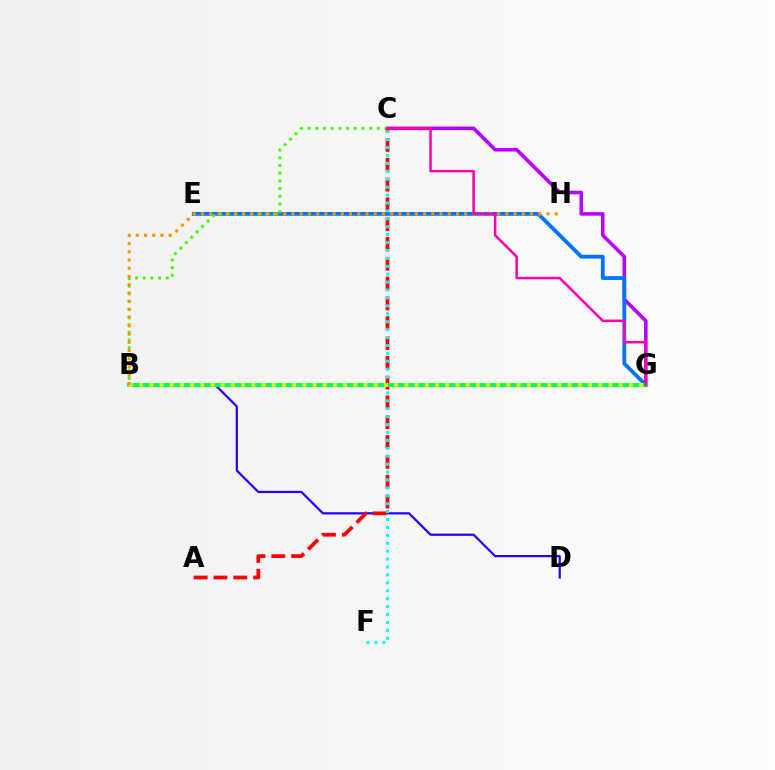{('C', 'G'): [{'color': '#b900ff', 'line_style': 'solid', 'thickness': 2.57}, {'color': '#ff00ac', 'line_style': 'solid', 'thickness': 1.81}], ('B', 'D'): [{'color': '#2500ff', 'line_style': 'solid', 'thickness': 1.59}], ('E', 'G'): [{'color': '#0074ff', 'line_style': 'solid', 'thickness': 2.74}], ('B', 'C'): [{'color': '#3dff00', 'line_style': 'dotted', 'thickness': 2.09}], ('A', 'C'): [{'color': '#ff0000', 'line_style': 'dashed', 'thickness': 2.69}], ('C', 'F'): [{'color': '#00fff6', 'line_style': 'dotted', 'thickness': 2.15}], ('B', 'G'): [{'color': '#00ff5c', 'line_style': 'solid', 'thickness': 2.82}, {'color': '#d1ff00', 'line_style': 'dotted', 'thickness': 2.77}], ('B', 'H'): [{'color': '#ff9400', 'line_style': 'dotted', 'thickness': 2.23}]}